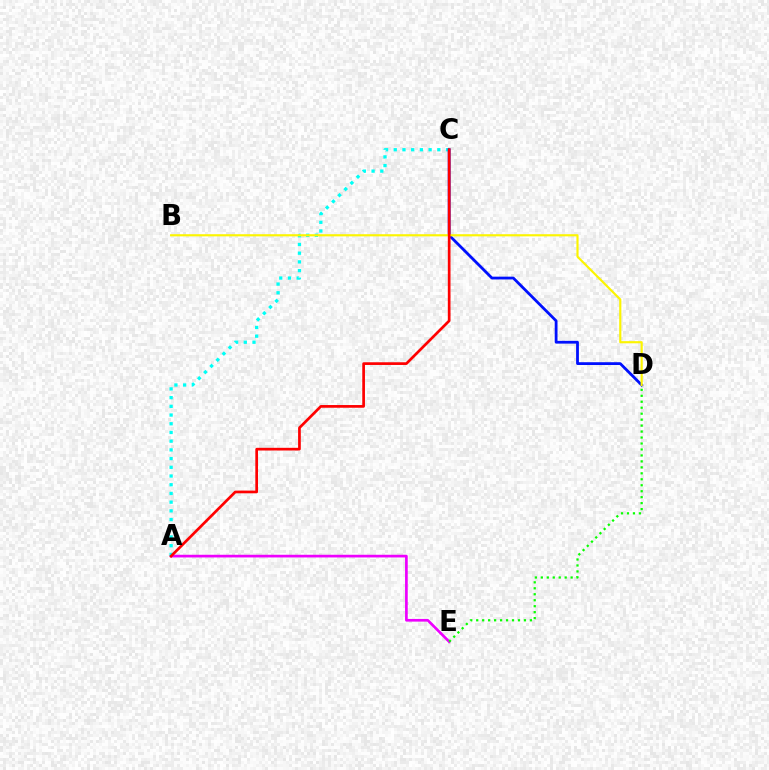{('A', 'E'): [{'color': '#ee00ff', 'line_style': 'solid', 'thickness': 1.93}], ('D', 'E'): [{'color': '#08ff00', 'line_style': 'dotted', 'thickness': 1.62}], ('A', 'C'): [{'color': '#00fff6', 'line_style': 'dotted', 'thickness': 2.37}, {'color': '#ff0000', 'line_style': 'solid', 'thickness': 1.94}], ('C', 'D'): [{'color': '#0010ff', 'line_style': 'solid', 'thickness': 2.01}], ('B', 'D'): [{'color': '#fcf500', 'line_style': 'solid', 'thickness': 1.55}]}